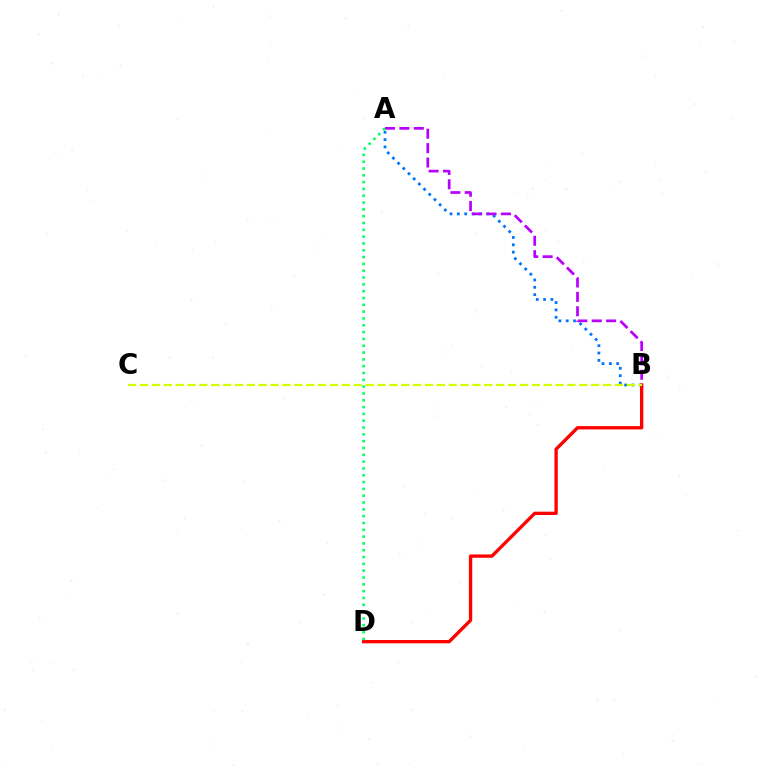{('A', 'B'): [{'color': '#0074ff', 'line_style': 'dotted', 'thickness': 1.99}, {'color': '#b900ff', 'line_style': 'dashed', 'thickness': 1.95}], ('B', 'D'): [{'color': '#ff0000', 'line_style': 'solid', 'thickness': 2.39}], ('A', 'D'): [{'color': '#00ff5c', 'line_style': 'dotted', 'thickness': 1.85}], ('B', 'C'): [{'color': '#d1ff00', 'line_style': 'dashed', 'thickness': 1.61}]}